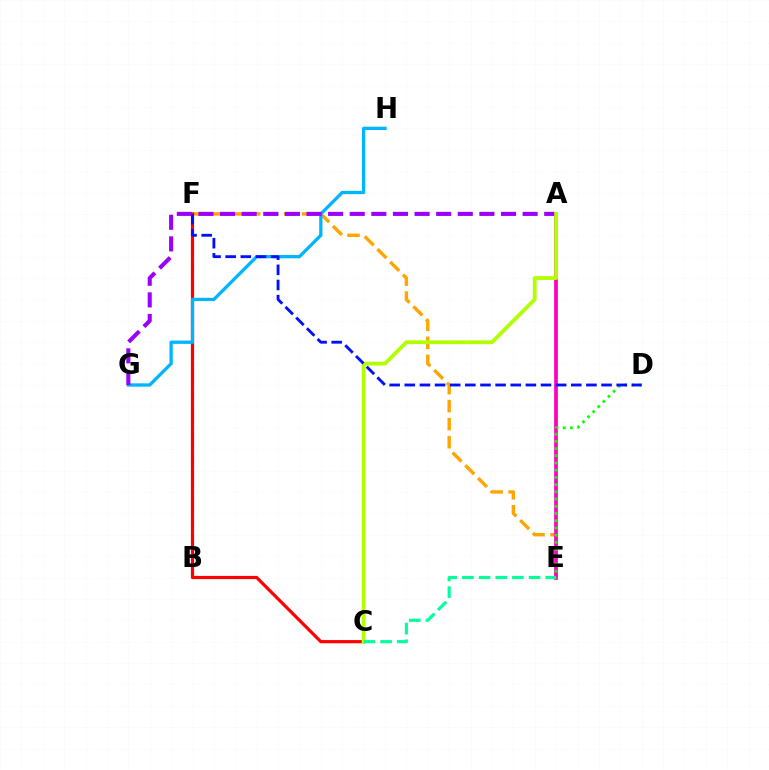{('E', 'F'): [{'color': '#ffa500', 'line_style': 'dashed', 'thickness': 2.45}], ('A', 'E'): [{'color': '#ff00bd', 'line_style': 'solid', 'thickness': 2.67}], ('C', 'F'): [{'color': '#ff0000', 'line_style': 'solid', 'thickness': 2.3}], ('G', 'H'): [{'color': '#00b5ff', 'line_style': 'solid', 'thickness': 2.37}], ('A', 'G'): [{'color': '#9b00ff', 'line_style': 'dashed', 'thickness': 2.94}], ('A', 'C'): [{'color': '#b3ff00', 'line_style': 'solid', 'thickness': 2.73}], ('C', 'E'): [{'color': '#00ff9d', 'line_style': 'dashed', 'thickness': 2.27}], ('D', 'E'): [{'color': '#08ff00', 'line_style': 'dotted', 'thickness': 1.96}], ('D', 'F'): [{'color': '#0010ff', 'line_style': 'dashed', 'thickness': 2.06}]}